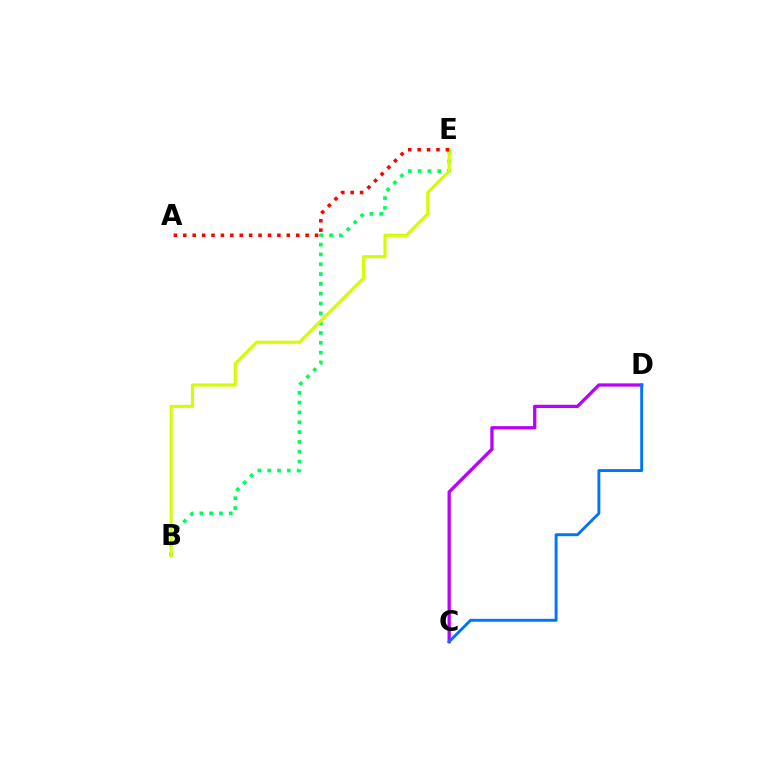{('C', 'D'): [{'color': '#b900ff', 'line_style': 'solid', 'thickness': 2.36}, {'color': '#0074ff', 'line_style': 'solid', 'thickness': 2.09}], ('B', 'E'): [{'color': '#00ff5c', 'line_style': 'dotted', 'thickness': 2.67}, {'color': '#d1ff00', 'line_style': 'solid', 'thickness': 2.25}], ('A', 'E'): [{'color': '#ff0000', 'line_style': 'dotted', 'thickness': 2.56}]}